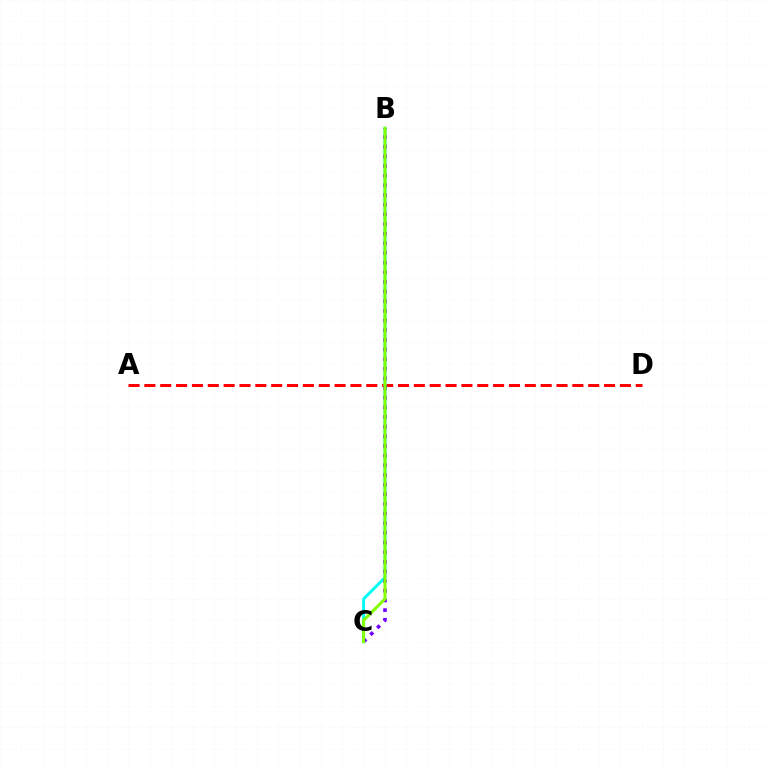{('A', 'D'): [{'color': '#ff0000', 'line_style': 'dashed', 'thickness': 2.15}], ('B', 'C'): [{'color': '#00fff6', 'line_style': 'solid', 'thickness': 2.14}, {'color': '#7200ff', 'line_style': 'dotted', 'thickness': 2.62}, {'color': '#84ff00', 'line_style': 'solid', 'thickness': 2.17}]}